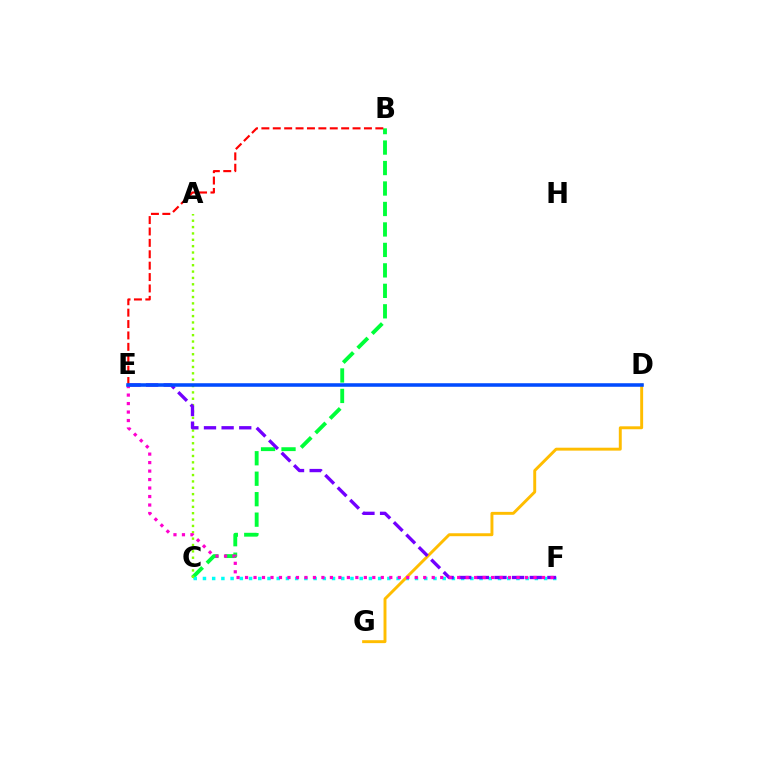{('B', 'C'): [{'color': '#00ff39', 'line_style': 'dashed', 'thickness': 2.78}], ('B', 'E'): [{'color': '#ff0000', 'line_style': 'dashed', 'thickness': 1.55}], ('C', 'F'): [{'color': '#00fff6', 'line_style': 'dotted', 'thickness': 2.51}], ('A', 'C'): [{'color': '#84ff00', 'line_style': 'dotted', 'thickness': 1.73}], ('D', 'G'): [{'color': '#ffbd00', 'line_style': 'solid', 'thickness': 2.11}], ('E', 'F'): [{'color': '#7200ff', 'line_style': 'dashed', 'thickness': 2.39}, {'color': '#ff00cf', 'line_style': 'dotted', 'thickness': 2.31}], ('D', 'E'): [{'color': '#004bff', 'line_style': 'solid', 'thickness': 2.55}]}